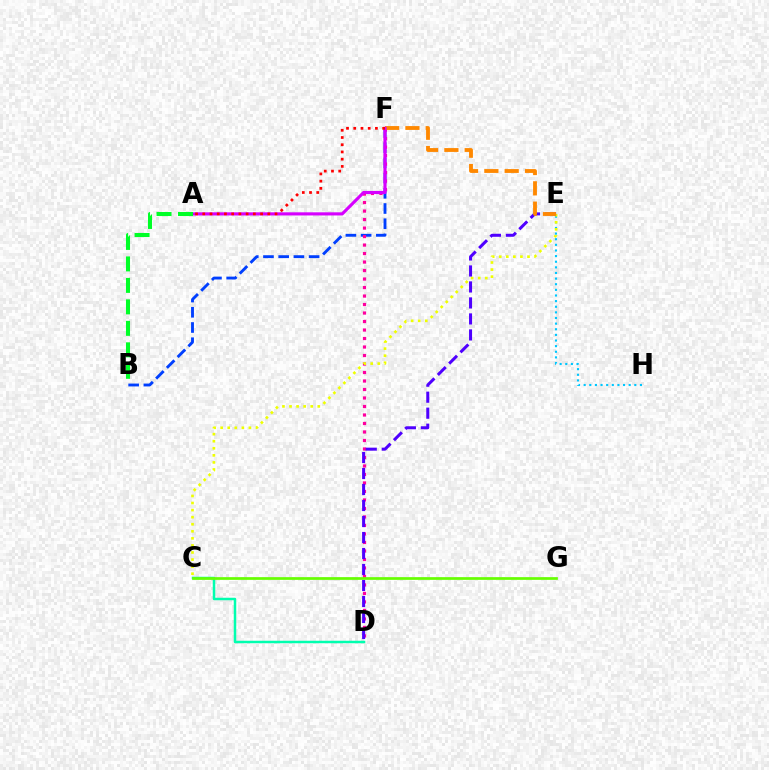{('E', 'H'): [{'color': '#00c7ff', 'line_style': 'dotted', 'thickness': 1.53}], ('C', 'D'): [{'color': '#00ffaf', 'line_style': 'solid', 'thickness': 1.8}], ('B', 'F'): [{'color': '#003fff', 'line_style': 'dashed', 'thickness': 2.07}], ('D', 'F'): [{'color': '#ff00a0', 'line_style': 'dotted', 'thickness': 2.31}], ('C', 'E'): [{'color': '#eeff00', 'line_style': 'dotted', 'thickness': 1.92}], ('D', 'E'): [{'color': '#4f00ff', 'line_style': 'dashed', 'thickness': 2.17}], ('E', 'F'): [{'color': '#ff8800', 'line_style': 'dashed', 'thickness': 2.76}], ('A', 'F'): [{'color': '#d600ff', 'line_style': 'solid', 'thickness': 2.26}, {'color': '#ff0000', 'line_style': 'dotted', 'thickness': 1.96}], ('C', 'G'): [{'color': '#66ff00', 'line_style': 'solid', 'thickness': 1.95}], ('A', 'B'): [{'color': '#00ff27', 'line_style': 'dashed', 'thickness': 2.92}]}